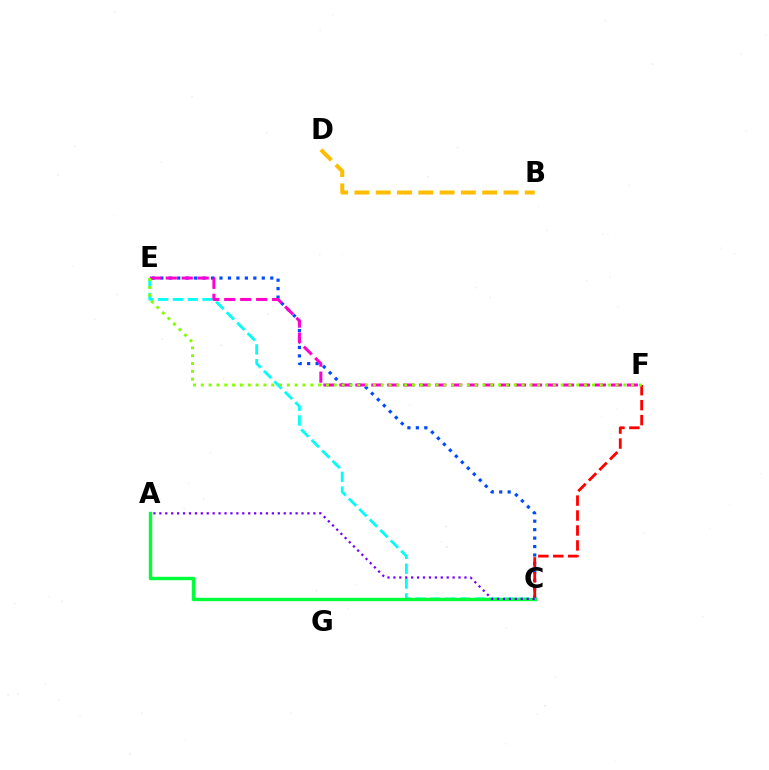{('C', 'E'): [{'color': '#00fff6', 'line_style': 'dashed', 'thickness': 2.01}, {'color': '#004bff', 'line_style': 'dotted', 'thickness': 2.3}], ('C', 'F'): [{'color': '#ff0000', 'line_style': 'dashed', 'thickness': 2.03}], ('A', 'C'): [{'color': '#00ff39', 'line_style': 'solid', 'thickness': 2.45}, {'color': '#7200ff', 'line_style': 'dotted', 'thickness': 1.61}], ('E', 'F'): [{'color': '#ff00cf', 'line_style': 'dashed', 'thickness': 2.17}, {'color': '#84ff00', 'line_style': 'dotted', 'thickness': 2.13}], ('B', 'D'): [{'color': '#ffbd00', 'line_style': 'dashed', 'thickness': 2.89}]}